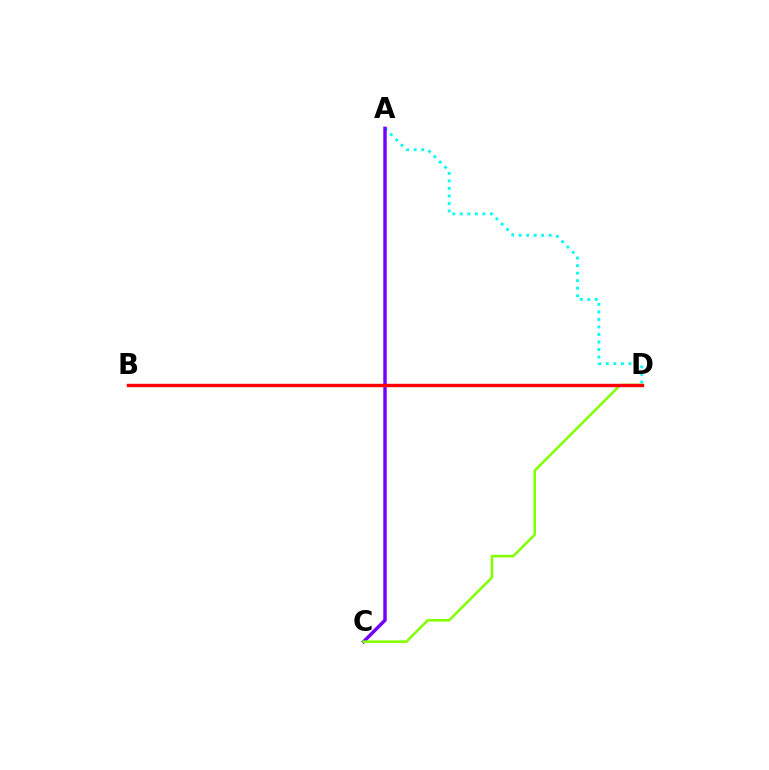{('A', 'D'): [{'color': '#00fff6', 'line_style': 'dotted', 'thickness': 2.04}], ('A', 'C'): [{'color': '#7200ff', 'line_style': 'solid', 'thickness': 2.47}], ('C', 'D'): [{'color': '#84ff00', 'line_style': 'solid', 'thickness': 1.85}], ('B', 'D'): [{'color': '#ff0000', 'line_style': 'solid', 'thickness': 2.44}]}